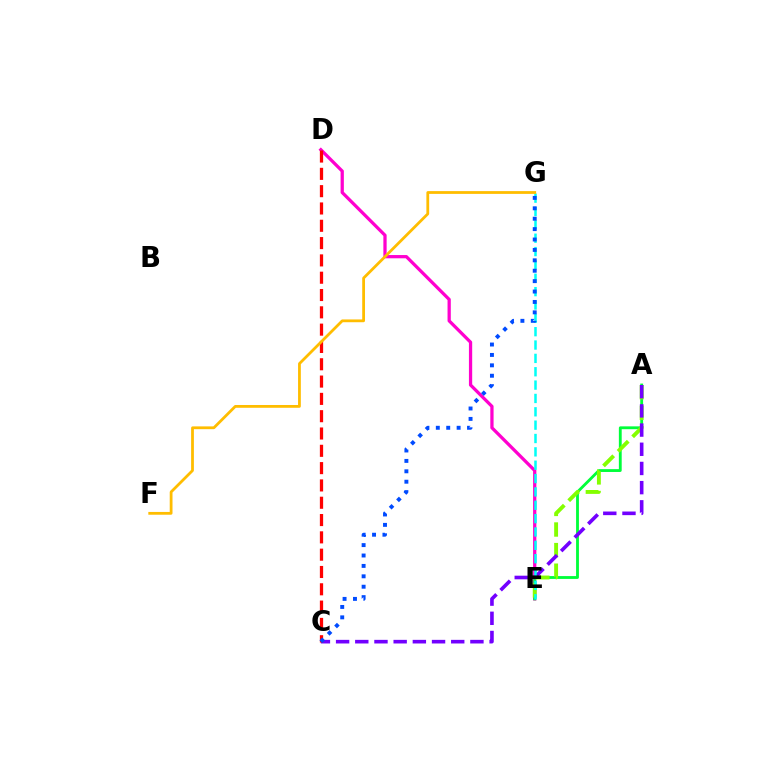{('D', 'E'): [{'color': '#ff00cf', 'line_style': 'solid', 'thickness': 2.34}], ('A', 'E'): [{'color': '#00ff39', 'line_style': 'solid', 'thickness': 2.04}, {'color': '#84ff00', 'line_style': 'dashed', 'thickness': 2.8}], ('A', 'C'): [{'color': '#7200ff', 'line_style': 'dashed', 'thickness': 2.61}], ('C', 'D'): [{'color': '#ff0000', 'line_style': 'dashed', 'thickness': 2.35}], ('E', 'G'): [{'color': '#00fff6', 'line_style': 'dashed', 'thickness': 1.81}], ('F', 'G'): [{'color': '#ffbd00', 'line_style': 'solid', 'thickness': 2.0}], ('C', 'G'): [{'color': '#004bff', 'line_style': 'dotted', 'thickness': 2.83}]}